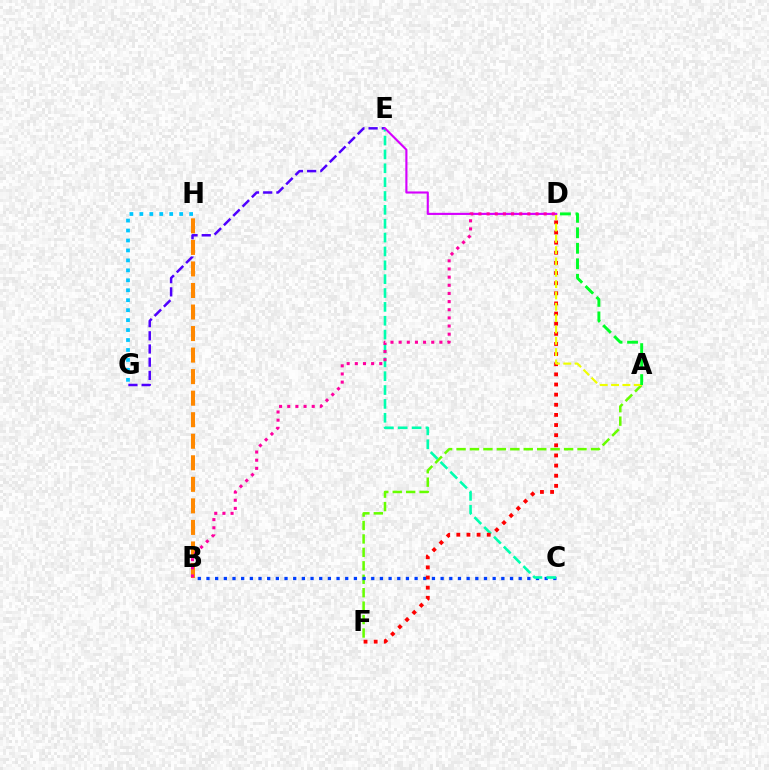{('A', 'F'): [{'color': '#66ff00', 'line_style': 'dashed', 'thickness': 1.83}], ('E', 'G'): [{'color': '#4f00ff', 'line_style': 'dashed', 'thickness': 1.79}], ('B', 'C'): [{'color': '#003fff', 'line_style': 'dotted', 'thickness': 2.36}], ('C', 'E'): [{'color': '#00ffaf', 'line_style': 'dashed', 'thickness': 1.88}], ('D', 'F'): [{'color': '#ff0000', 'line_style': 'dotted', 'thickness': 2.75}], ('A', 'D'): [{'color': '#eeff00', 'line_style': 'dashed', 'thickness': 1.54}, {'color': '#00ff27', 'line_style': 'dashed', 'thickness': 2.1}], ('G', 'H'): [{'color': '#00c7ff', 'line_style': 'dotted', 'thickness': 2.7}], ('B', 'H'): [{'color': '#ff8800', 'line_style': 'dashed', 'thickness': 2.93}], ('D', 'E'): [{'color': '#d600ff', 'line_style': 'solid', 'thickness': 1.53}], ('B', 'D'): [{'color': '#ff00a0', 'line_style': 'dotted', 'thickness': 2.21}]}